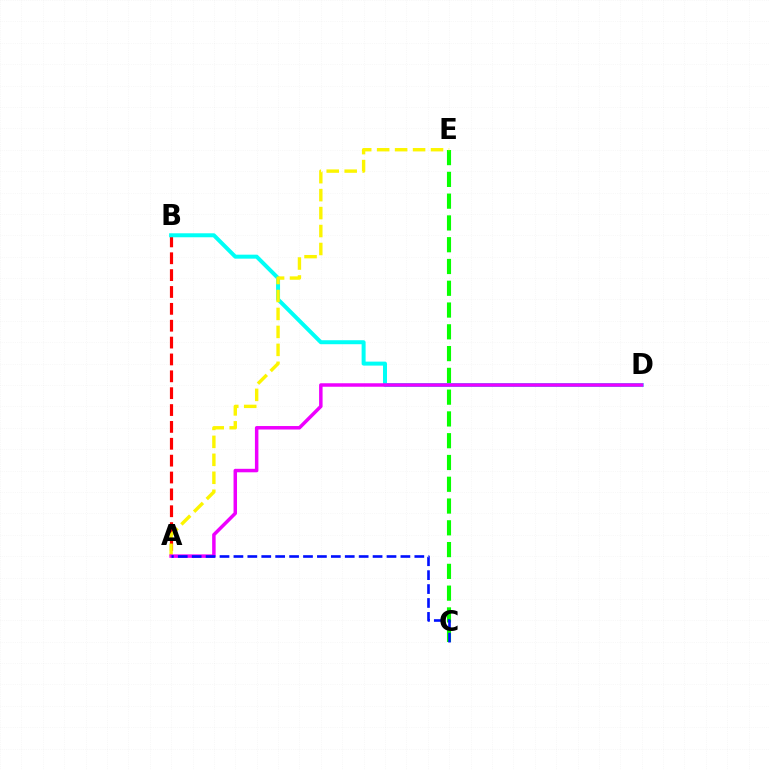{('A', 'B'): [{'color': '#ff0000', 'line_style': 'dashed', 'thickness': 2.29}], ('C', 'E'): [{'color': '#08ff00', 'line_style': 'dashed', 'thickness': 2.96}], ('B', 'D'): [{'color': '#00fff6', 'line_style': 'solid', 'thickness': 2.87}], ('A', 'E'): [{'color': '#fcf500', 'line_style': 'dashed', 'thickness': 2.44}], ('A', 'D'): [{'color': '#ee00ff', 'line_style': 'solid', 'thickness': 2.51}], ('A', 'C'): [{'color': '#0010ff', 'line_style': 'dashed', 'thickness': 1.89}]}